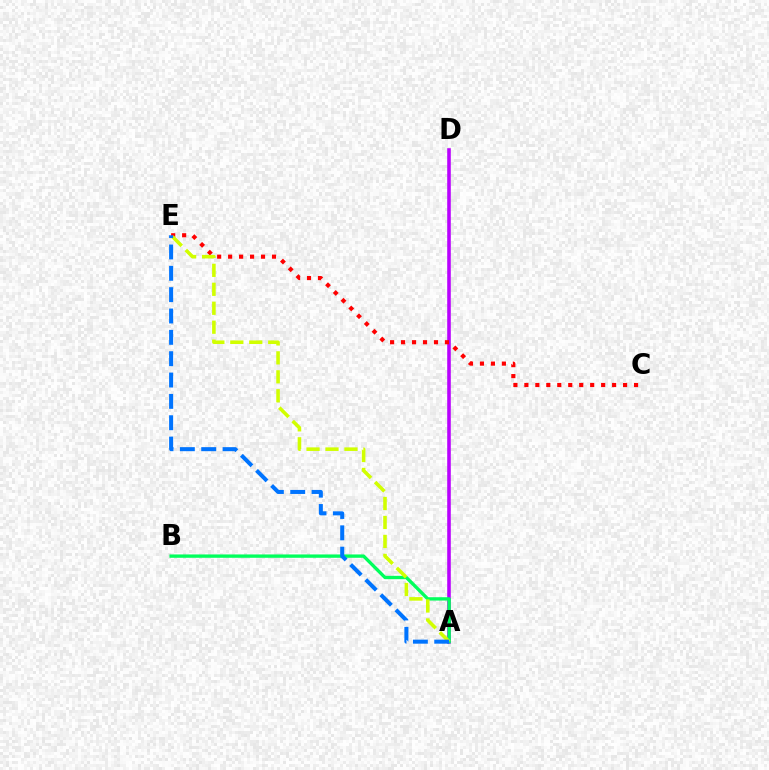{('A', 'D'): [{'color': '#b900ff', 'line_style': 'solid', 'thickness': 2.58}], ('A', 'B'): [{'color': '#00ff5c', 'line_style': 'solid', 'thickness': 2.41}], ('C', 'E'): [{'color': '#ff0000', 'line_style': 'dotted', 'thickness': 2.98}], ('A', 'E'): [{'color': '#d1ff00', 'line_style': 'dashed', 'thickness': 2.58}, {'color': '#0074ff', 'line_style': 'dashed', 'thickness': 2.9}]}